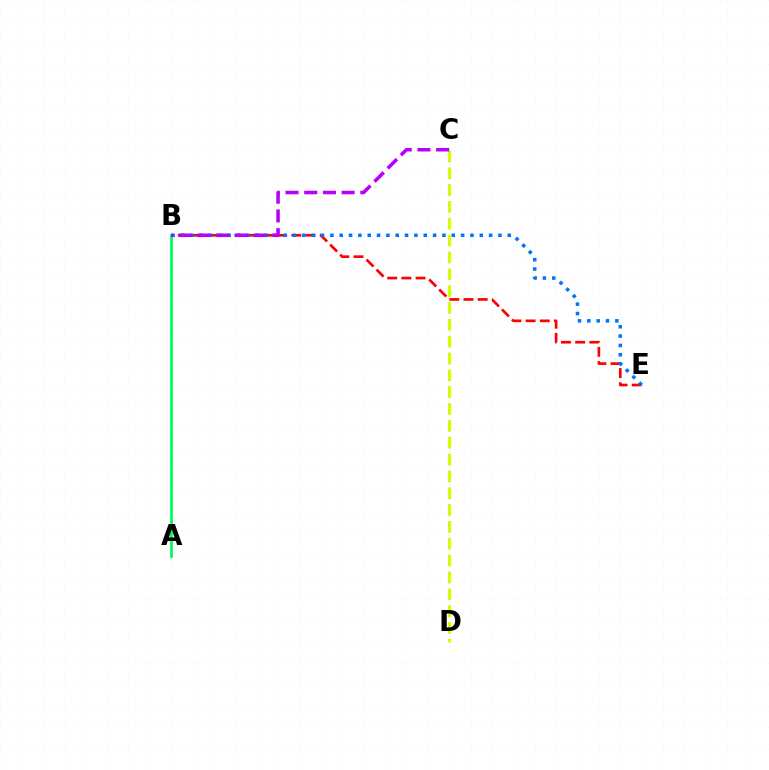{('B', 'E'): [{'color': '#ff0000', 'line_style': 'dashed', 'thickness': 1.93}, {'color': '#0074ff', 'line_style': 'dotted', 'thickness': 2.54}], ('A', 'B'): [{'color': '#00ff5c', 'line_style': 'solid', 'thickness': 2.03}], ('C', 'D'): [{'color': '#d1ff00', 'line_style': 'dashed', 'thickness': 2.29}], ('B', 'C'): [{'color': '#b900ff', 'line_style': 'dashed', 'thickness': 2.54}]}